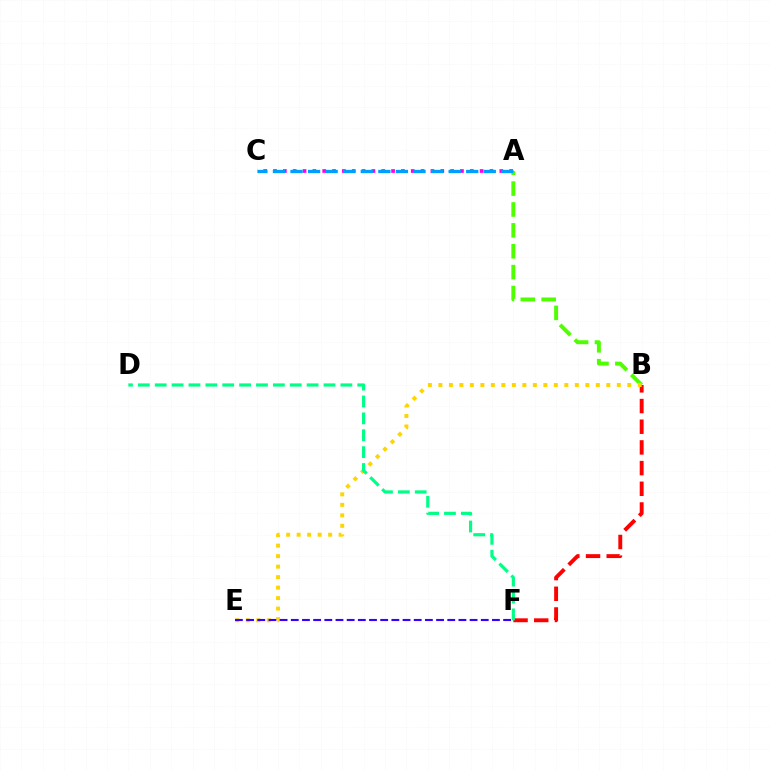{('A', 'B'): [{'color': '#4fff00', 'line_style': 'dashed', 'thickness': 2.84}], ('B', 'F'): [{'color': '#ff0000', 'line_style': 'dashed', 'thickness': 2.81}], ('A', 'C'): [{'color': '#ff00ed', 'line_style': 'dotted', 'thickness': 2.67}, {'color': '#009eff', 'line_style': 'dashed', 'thickness': 2.39}], ('B', 'E'): [{'color': '#ffd500', 'line_style': 'dotted', 'thickness': 2.85}], ('E', 'F'): [{'color': '#3700ff', 'line_style': 'dashed', 'thickness': 1.52}], ('D', 'F'): [{'color': '#00ff86', 'line_style': 'dashed', 'thickness': 2.29}]}